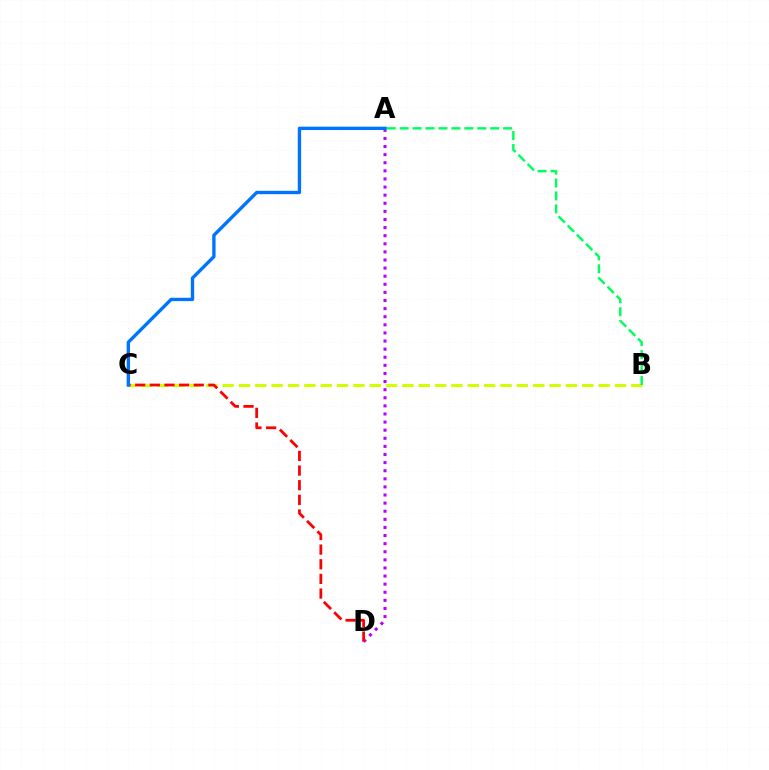{('A', 'D'): [{'color': '#b900ff', 'line_style': 'dotted', 'thickness': 2.2}], ('B', 'C'): [{'color': '#d1ff00', 'line_style': 'dashed', 'thickness': 2.22}], ('C', 'D'): [{'color': '#ff0000', 'line_style': 'dashed', 'thickness': 1.99}], ('A', 'B'): [{'color': '#00ff5c', 'line_style': 'dashed', 'thickness': 1.76}], ('A', 'C'): [{'color': '#0074ff', 'line_style': 'solid', 'thickness': 2.42}]}